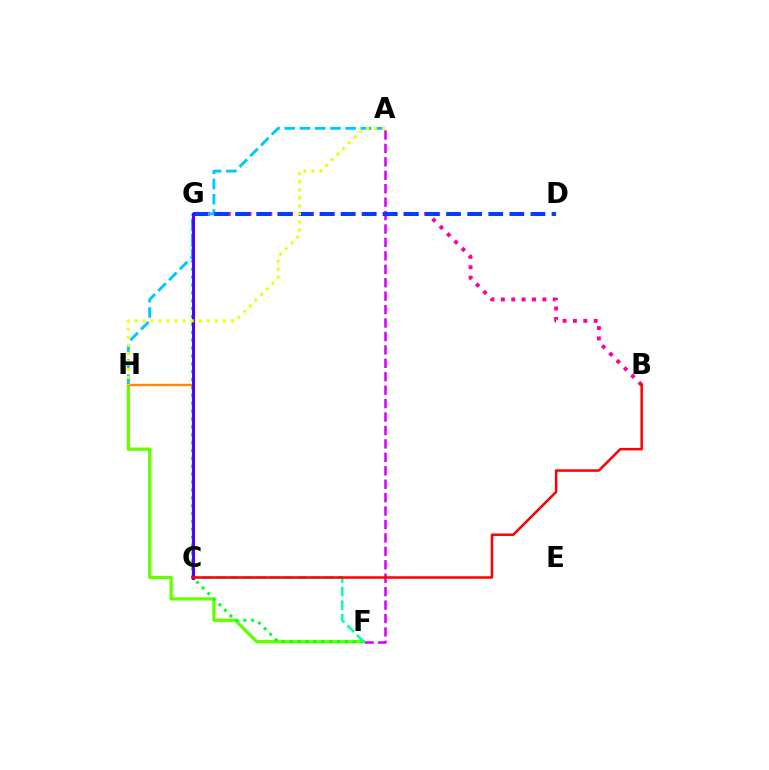{('A', 'F'): [{'color': '#d600ff', 'line_style': 'dashed', 'thickness': 1.82}], ('F', 'H'): [{'color': '#66ff00', 'line_style': 'solid', 'thickness': 2.36}], ('F', 'G'): [{'color': '#00ff27', 'line_style': 'dotted', 'thickness': 2.14}], ('C', 'H'): [{'color': '#ff8800', 'line_style': 'solid', 'thickness': 1.7}], ('B', 'G'): [{'color': '#ff00a0', 'line_style': 'dotted', 'thickness': 2.82}], ('A', 'H'): [{'color': '#00c7ff', 'line_style': 'dashed', 'thickness': 2.07}, {'color': '#eeff00', 'line_style': 'dotted', 'thickness': 2.18}], ('C', 'F'): [{'color': '#00ffaf', 'line_style': 'dashed', 'thickness': 1.84}], ('D', 'G'): [{'color': '#003fff', 'line_style': 'dashed', 'thickness': 2.87}], ('C', 'G'): [{'color': '#4f00ff', 'line_style': 'solid', 'thickness': 2.22}], ('B', 'C'): [{'color': '#ff0000', 'line_style': 'solid', 'thickness': 1.81}]}